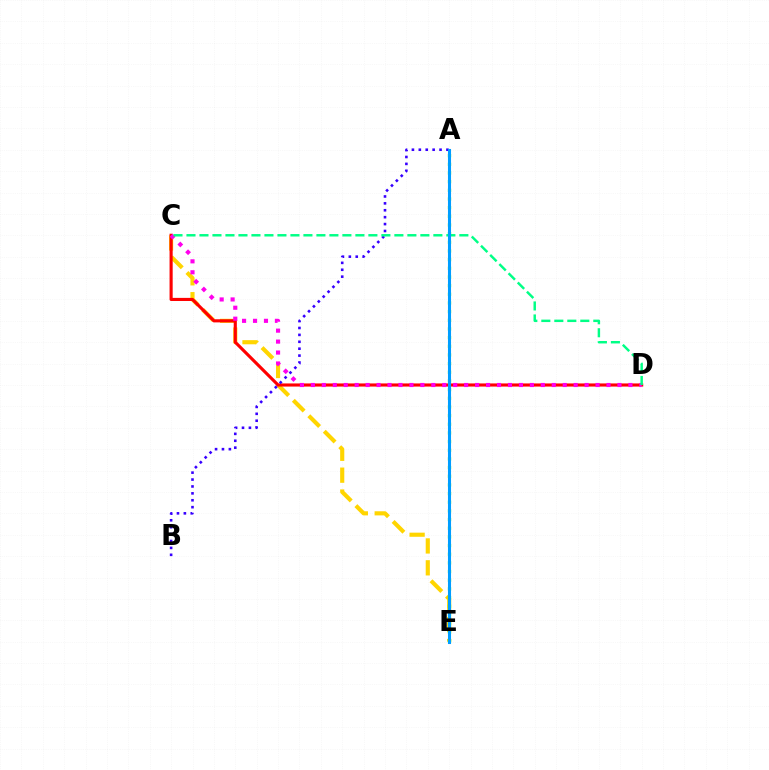{('C', 'E'): [{'color': '#ffd500', 'line_style': 'dashed', 'thickness': 2.97}], ('C', 'D'): [{'color': '#ff0000', 'line_style': 'solid', 'thickness': 2.25}, {'color': '#ff00ed', 'line_style': 'dotted', 'thickness': 2.97}, {'color': '#00ff86', 'line_style': 'dashed', 'thickness': 1.77}], ('A', 'E'): [{'color': '#4fff00', 'line_style': 'dotted', 'thickness': 2.35}, {'color': '#009eff', 'line_style': 'solid', 'thickness': 2.21}], ('A', 'B'): [{'color': '#3700ff', 'line_style': 'dotted', 'thickness': 1.88}]}